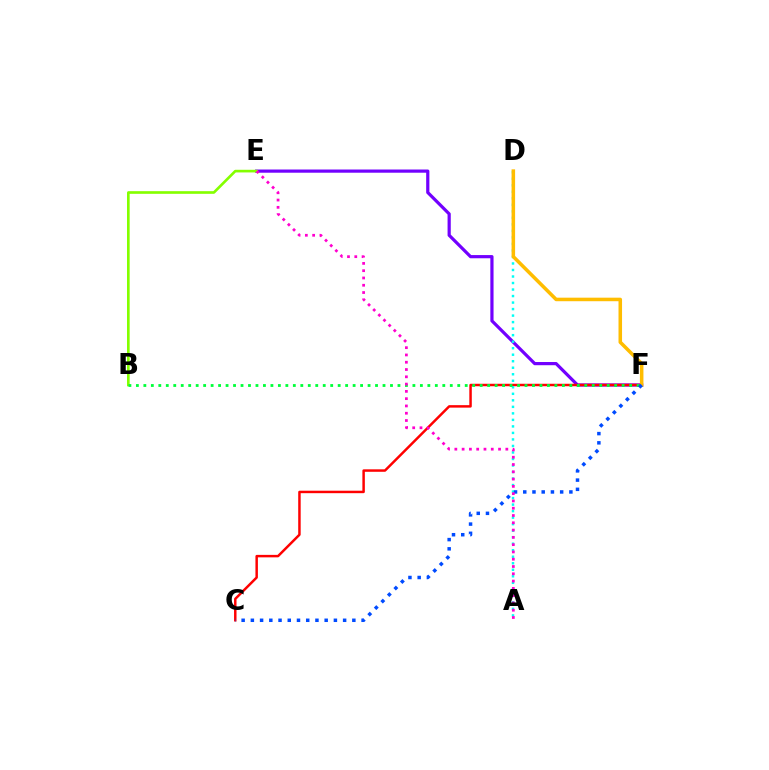{('E', 'F'): [{'color': '#7200ff', 'line_style': 'solid', 'thickness': 2.3}], ('C', 'F'): [{'color': '#ff0000', 'line_style': 'solid', 'thickness': 1.78}, {'color': '#004bff', 'line_style': 'dotted', 'thickness': 2.51}], ('B', 'E'): [{'color': '#84ff00', 'line_style': 'solid', 'thickness': 1.91}], ('A', 'D'): [{'color': '#00fff6', 'line_style': 'dotted', 'thickness': 1.77}], ('D', 'F'): [{'color': '#ffbd00', 'line_style': 'solid', 'thickness': 2.55}], ('B', 'F'): [{'color': '#00ff39', 'line_style': 'dotted', 'thickness': 2.03}], ('A', 'E'): [{'color': '#ff00cf', 'line_style': 'dotted', 'thickness': 1.98}]}